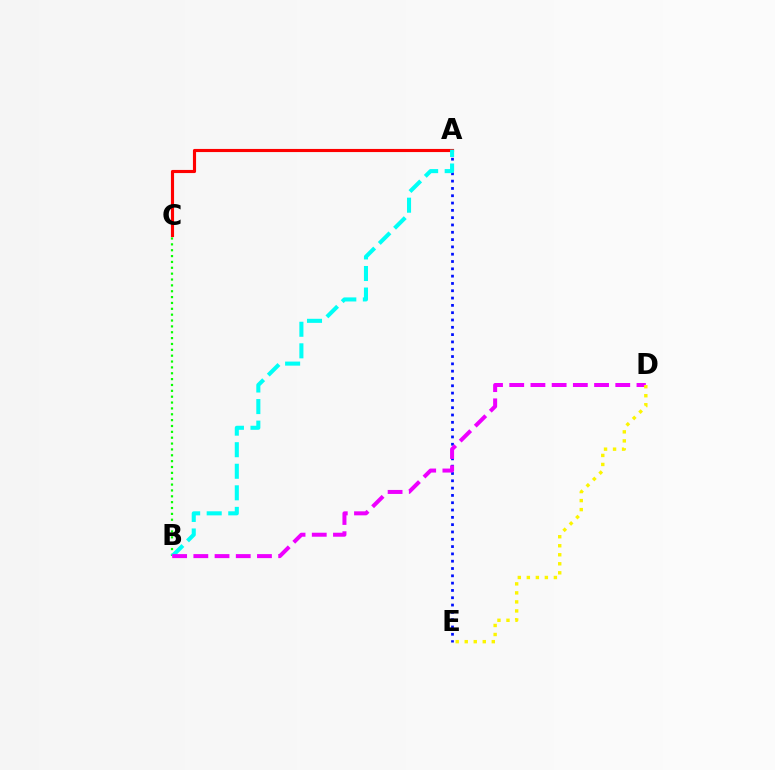{('B', 'C'): [{'color': '#08ff00', 'line_style': 'dotted', 'thickness': 1.59}], ('A', 'E'): [{'color': '#0010ff', 'line_style': 'dotted', 'thickness': 1.99}], ('A', 'C'): [{'color': '#ff0000', 'line_style': 'solid', 'thickness': 2.25}], ('A', 'B'): [{'color': '#00fff6', 'line_style': 'dashed', 'thickness': 2.93}], ('B', 'D'): [{'color': '#ee00ff', 'line_style': 'dashed', 'thickness': 2.88}], ('D', 'E'): [{'color': '#fcf500', 'line_style': 'dotted', 'thickness': 2.45}]}